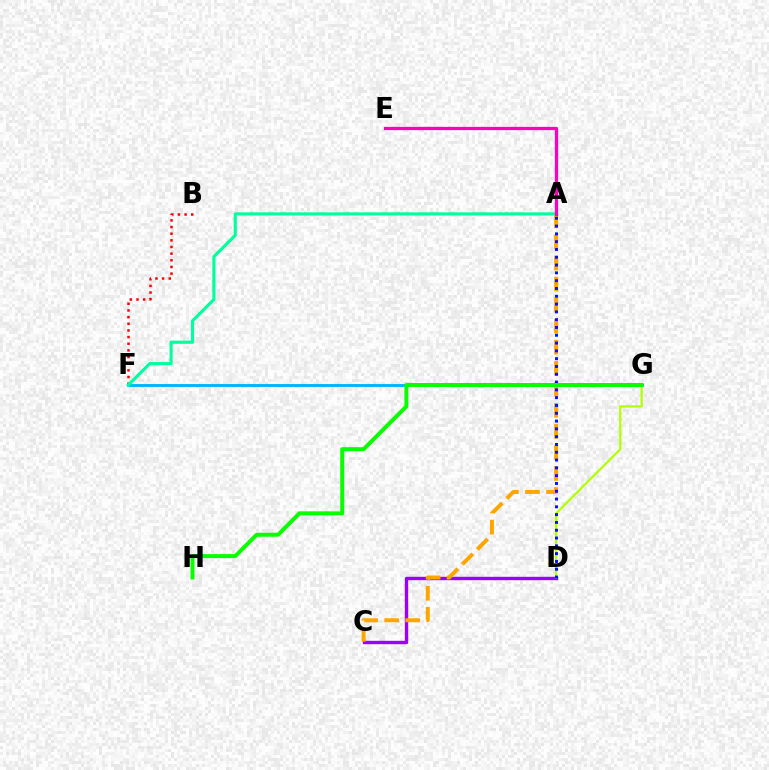{('B', 'F'): [{'color': '#ff0000', 'line_style': 'dotted', 'thickness': 1.81}], ('C', 'D'): [{'color': '#9b00ff', 'line_style': 'solid', 'thickness': 2.44}], ('A', 'C'): [{'color': '#ffa500', 'line_style': 'dashed', 'thickness': 2.86}], ('F', 'G'): [{'color': '#00b5ff', 'line_style': 'solid', 'thickness': 2.09}], ('A', 'F'): [{'color': '#00ff9d', 'line_style': 'solid', 'thickness': 2.25}], ('D', 'G'): [{'color': '#b3ff00', 'line_style': 'solid', 'thickness': 1.61}], ('A', 'D'): [{'color': '#0010ff', 'line_style': 'dotted', 'thickness': 2.12}], ('G', 'H'): [{'color': '#08ff00', 'line_style': 'solid', 'thickness': 2.86}], ('A', 'E'): [{'color': '#ff00bd', 'line_style': 'solid', 'thickness': 2.35}]}